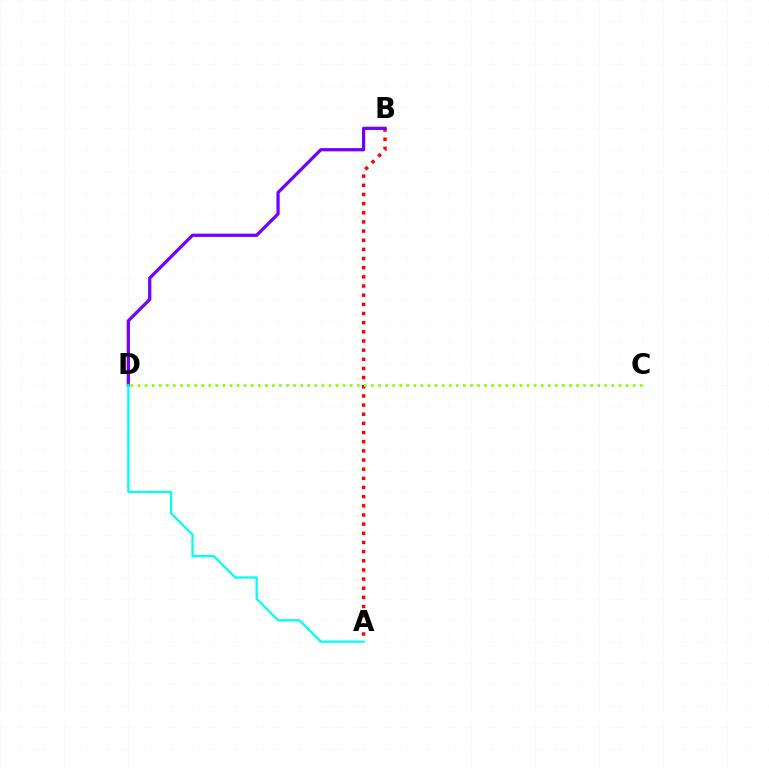{('A', 'B'): [{'color': '#ff0000', 'line_style': 'dotted', 'thickness': 2.49}], ('B', 'D'): [{'color': '#7200ff', 'line_style': 'solid', 'thickness': 2.33}], ('A', 'D'): [{'color': '#00fff6', 'line_style': 'solid', 'thickness': 1.62}], ('C', 'D'): [{'color': '#84ff00', 'line_style': 'dotted', 'thickness': 1.92}]}